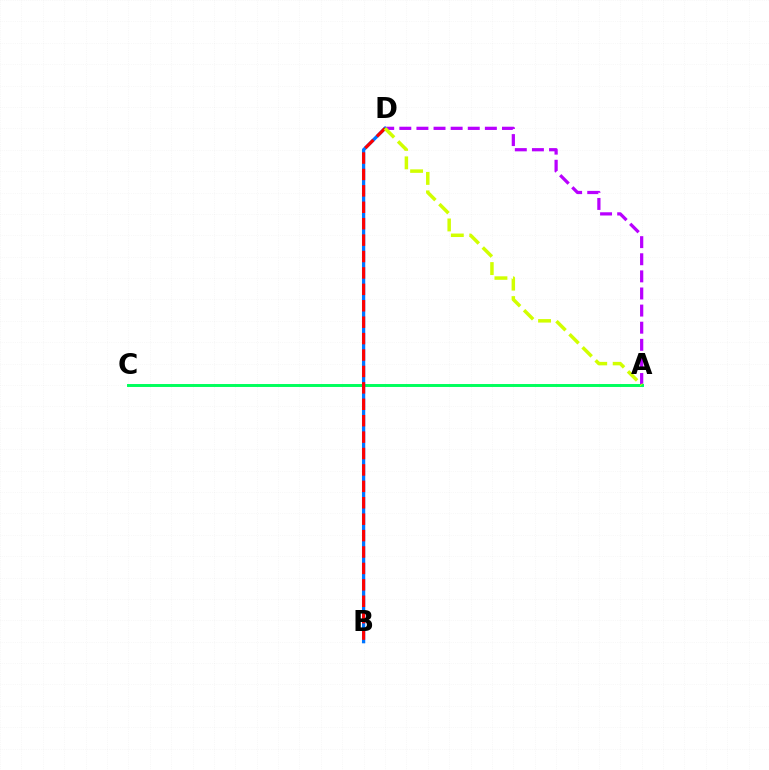{('A', 'D'): [{'color': '#b900ff', 'line_style': 'dashed', 'thickness': 2.32}, {'color': '#d1ff00', 'line_style': 'dashed', 'thickness': 2.51}], ('A', 'C'): [{'color': '#00ff5c', 'line_style': 'solid', 'thickness': 2.12}], ('B', 'D'): [{'color': '#0074ff', 'line_style': 'solid', 'thickness': 2.35}, {'color': '#ff0000', 'line_style': 'dashed', 'thickness': 2.23}]}